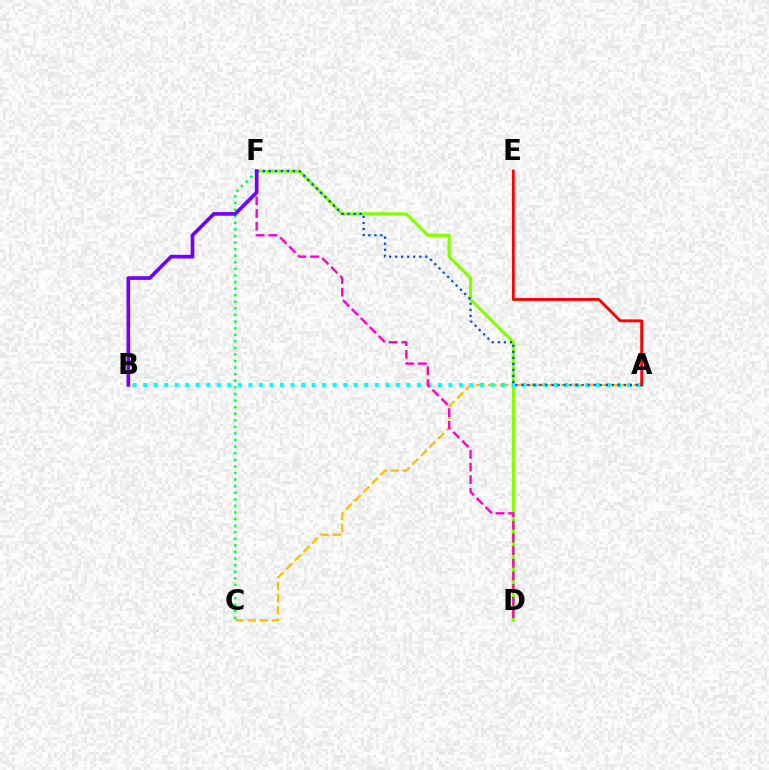{('D', 'F'): [{'color': '#84ff00', 'line_style': 'solid', 'thickness': 2.29}, {'color': '#ff00cf', 'line_style': 'dashed', 'thickness': 1.72}], ('A', 'C'): [{'color': '#ffbd00', 'line_style': 'dashed', 'thickness': 1.65}], ('C', 'F'): [{'color': '#00ff39', 'line_style': 'dotted', 'thickness': 1.79}], ('A', 'B'): [{'color': '#00fff6', 'line_style': 'dotted', 'thickness': 2.86}], ('A', 'F'): [{'color': '#004bff', 'line_style': 'dotted', 'thickness': 1.64}], ('A', 'E'): [{'color': '#ff0000', 'line_style': 'solid', 'thickness': 2.04}], ('B', 'F'): [{'color': '#7200ff', 'line_style': 'solid', 'thickness': 2.64}]}